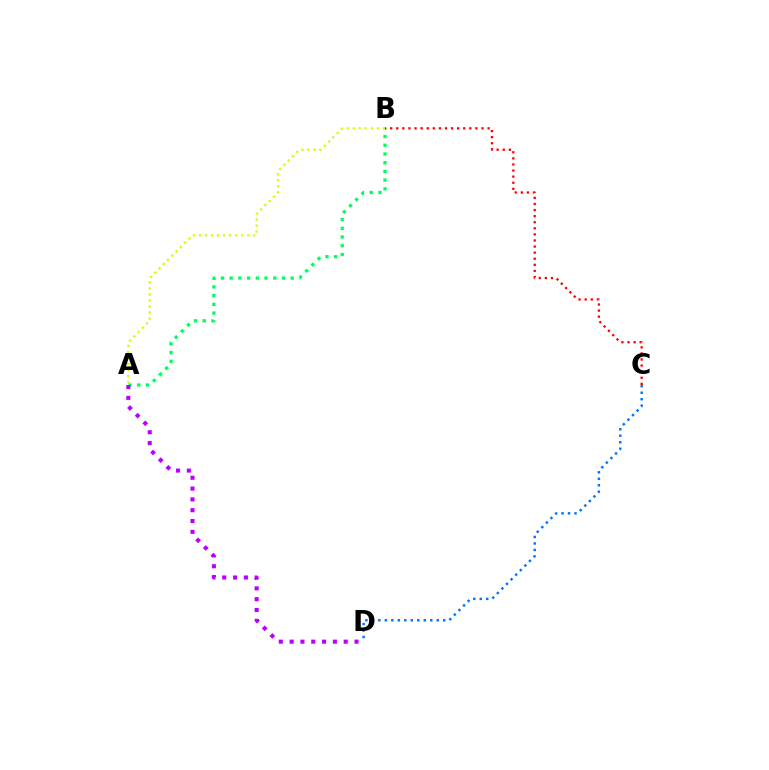{('C', 'D'): [{'color': '#0074ff', 'line_style': 'dotted', 'thickness': 1.76}], ('A', 'B'): [{'color': '#00ff5c', 'line_style': 'dotted', 'thickness': 2.37}, {'color': '#d1ff00', 'line_style': 'dotted', 'thickness': 1.64}], ('B', 'C'): [{'color': '#ff0000', 'line_style': 'dotted', 'thickness': 1.65}], ('A', 'D'): [{'color': '#b900ff', 'line_style': 'dotted', 'thickness': 2.94}]}